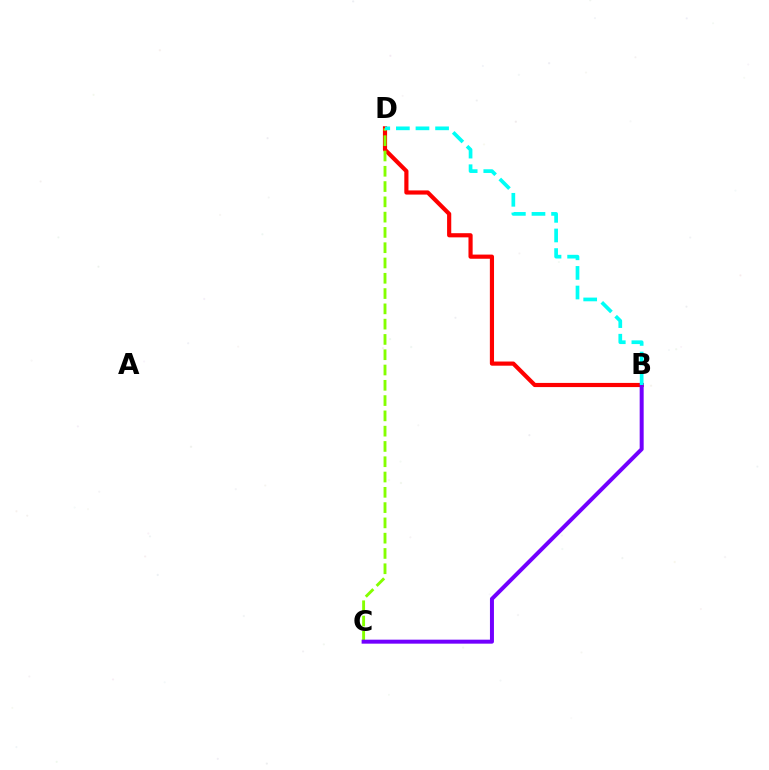{('B', 'D'): [{'color': '#ff0000', 'line_style': 'solid', 'thickness': 3.0}, {'color': '#00fff6', 'line_style': 'dashed', 'thickness': 2.66}], ('C', 'D'): [{'color': '#84ff00', 'line_style': 'dashed', 'thickness': 2.08}], ('B', 'C'): [{'color': '#7200ff', 'line_style': 'solid', 'thickness': 2.87}]}